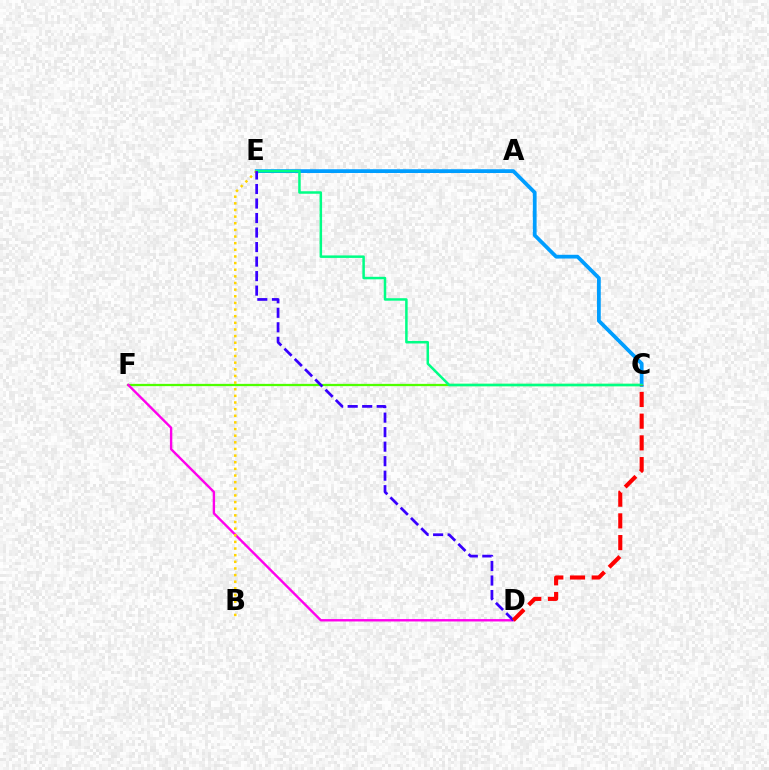{('C', 'F'): [{'color': '#4fff00', 'line_style': 'solid', 'thickness': 1.64}], ('C', 'E'): [{'color': '#009eff', 'line_style': 'solid', 'thickness': 2.71}, {'color': '#00ff86', 'line_style': 'solid', 'thickness': 1.81}], ('D', 'F'): [{'color': '#ff00ed', 'line_style': 'solid', 'thickness': 1.72}], ('B', 'E'): [{'color': '#ffd500', 'line_style': 'dotted', 'thickness': 1.8}], ('D', 'E'): [{'color': '#3700ff', 'line_style': 'dashed', 'thickness': 1.97}], ('C', 'D'): [{'color': '#ff0000', 'line_style': 'dashed', 'thickness': 2.95}]}